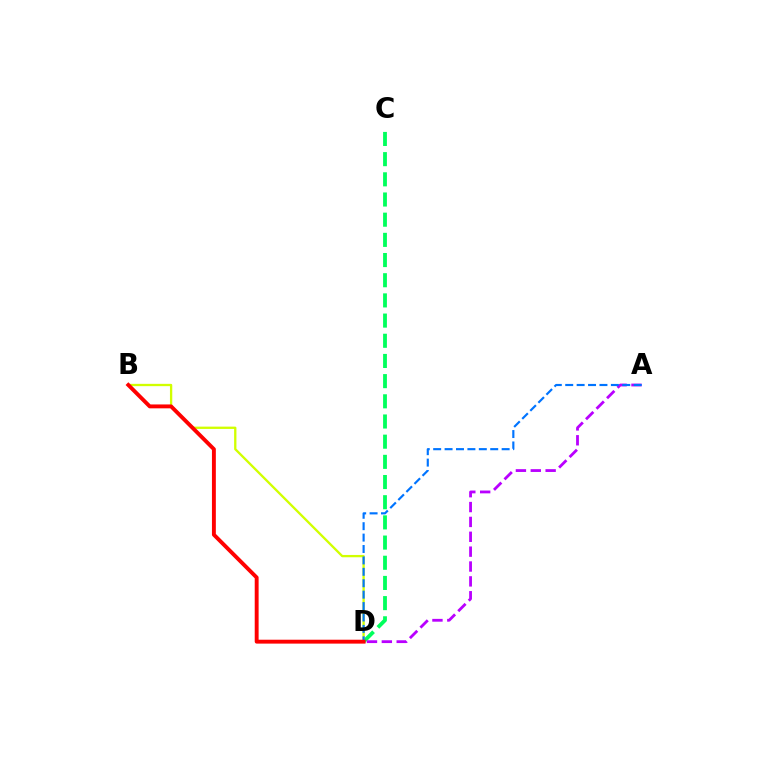{('C', 'D'): [{'color': '#00ff5c', 'line_style': 'dashed', 'thickness': 2.74}], ('B', 'D'): [{'color': '#d1ff00', 'line_style': 'solid', 'thickness': 1.67}, {'color': '#ff0000', 'line_style': 'solid', 'thickness': 2.8}], ('A', 'D'): [{'color': '#b900ff', 'line_style': 'dashed', 'thickness': 2.02}, {'color': '#0074ff', 'line_style': 'dashed', 'thickness': 1.55}]}